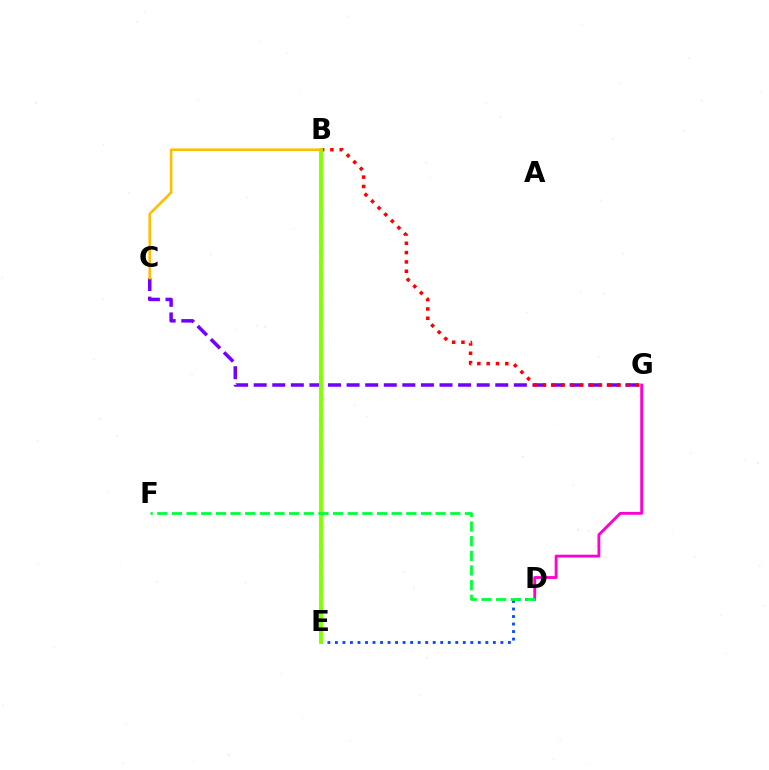{('C', 'G'): [{'color': '#7200ff', 'line_style': 'dashed', 'thickness': 2.52}], ('D', 'E'): [{'color': '#004bff', 'line_style': 'dotted', 'thickness': 2.04}], ('B', 'G'): [{'color': '#ff0000', 'line_style': 'dotted', 'thickness': 2.53}], ('B', 'E'): [{'color': '#00fff6', 'line_style': 'dotted', 'thickness': 2.85}, {'color': '#84ff00', 'line_style': 'solid', 'thickness': 2.78}], ('D', 'G'): [{'color': '#ff00cf', 'line_style': 'solid', 'thickness': 2.05}], ('D', 'F'): [{'color': '#00ff39', 'line_style': 'dashed', 'thickness': 1.99}], ('B', 'C'): [{'color': '#ffbd00', 'line_style': 'solid', 'thickness': 1.85}]}